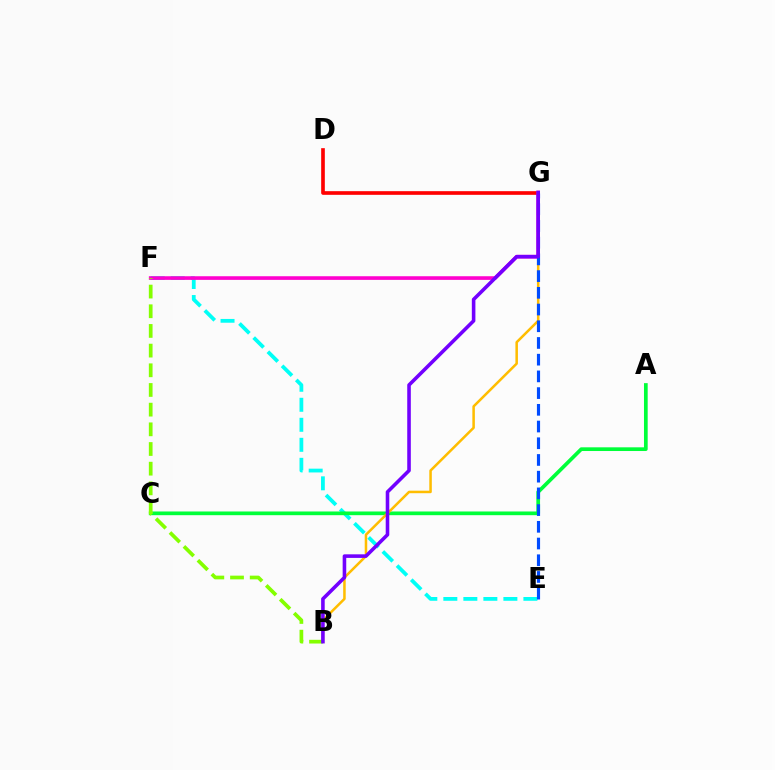{('E', 'F'): [{'color': '#00fff6', 'line_style': 'dashed', 'thickness': 2.72}], ('A', 'C'): [{'color': '#00ff39', 'line_style': 'solid', 'thickness': 2.67}], ('B', 'G'): [{'color': '#ffbd00', 'line_style': 'solid', 'thickness': 1.82}, {'color': '#7200ff', 'line_style': 'solid', 'thickness': 2.58}], ('D', 'G'): [{'color': '#ff0000', 'line_style': 'solid', 'thickness': 2.63}], ('F', 'G'): [{'color': '#ff00cf', 'line_style': 'solid', 'thickness': 2.62}], ('B', 'F'): [{'color': '#84ff00', 'line_style': 'dashed', 'thickness': 2.67}], ('E', 'G'): [{'color': '#004bff', 'line_style': 'dashed', 'thickness': 2.27}]}